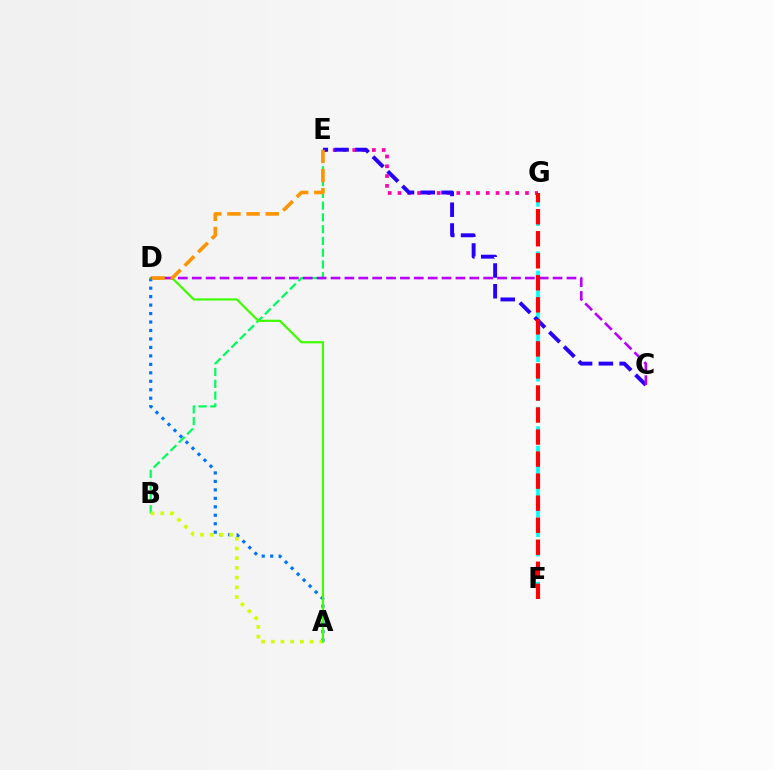{('F', 'G'): [{'color': '#00fff6', 'line_style': 'dashed', 'thickness': 2.64}, {'color': '#ff0000', 'line_style': 'dashed', 'thickness': 2.99}], ('B', 'E'): [{'color': '#00ff5c', 'line_style': 'dashed', 'thickness': 1.6}], ('A', 'D'): [{'color': '#0074ff', 'line_style': 'dotted', 'thickness': 2.3}, {'color': '#3dff00', 'line_style': 'solid', 'thickness': 1.59}], ('E', 'G'): [{'color': '#ff00ac', 'line_style': 'dotted', 'thickness': 2.66}], ('A', 'B'): [{'color': '#d1ff00', 'line_style': 'dotted', 'thickness': 2.64}], ('C', 'E'): [{'color': '#2500ff', 'line_style': 'dashed', 'thickness': 2.82}], ('C', 'D'): [{'color': '#b900ff', 'line_style': 'dashed', 'thickness': 1.89}], ('D', 'E'): [{'color': '#ff9400', 'line_style': 'dashed', 'thickness': 2.6}]}